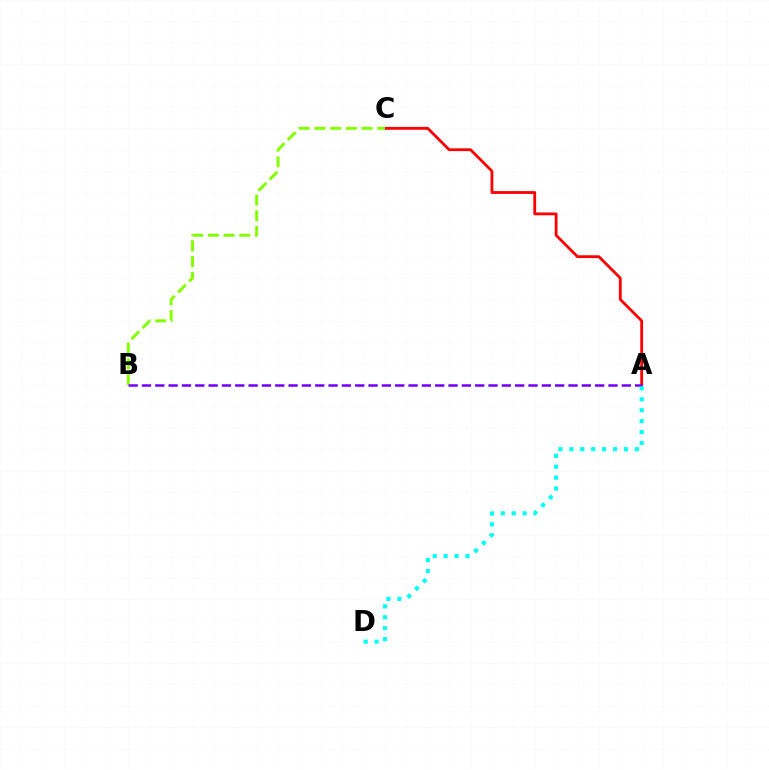{('A', 'C'): [{'color': '#ff0000', 'line_style': 'solid', 'thickness': 2.02}], ('B', 'C'): [{'color': '#84ff00', 'line_style': 'dashed', 'thickness': 2.13}], ('A', 'B'): [{'color': '#7200ff', 'line_style': 'dashed', 'thickness': 1.81}], ('A', 'D'): [{'color': '#00fff6', 'line_style': 'dotted', 'thickness': 2.97}]}